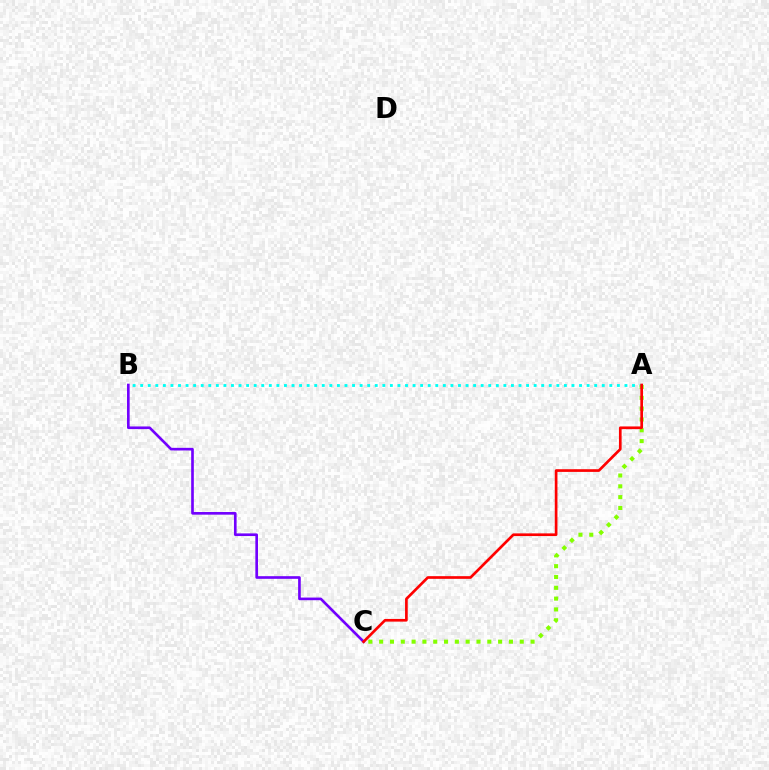{('A', 'B'): [{'color': '#00fff6', 'line_style': 'dotted', 'thickness': 2.06}], ('B', 'C'): [{'color': '#7200ff', 'line_style': 'solid', 'thickness': 1.9}], ('A', 'C'): [{'color': '#84ff00', 'line_style': 'dotted', 'thickness': 2.94}, {'color': '#ff0000', 'line_style': 'solid', 'thickness': 1.93}]}